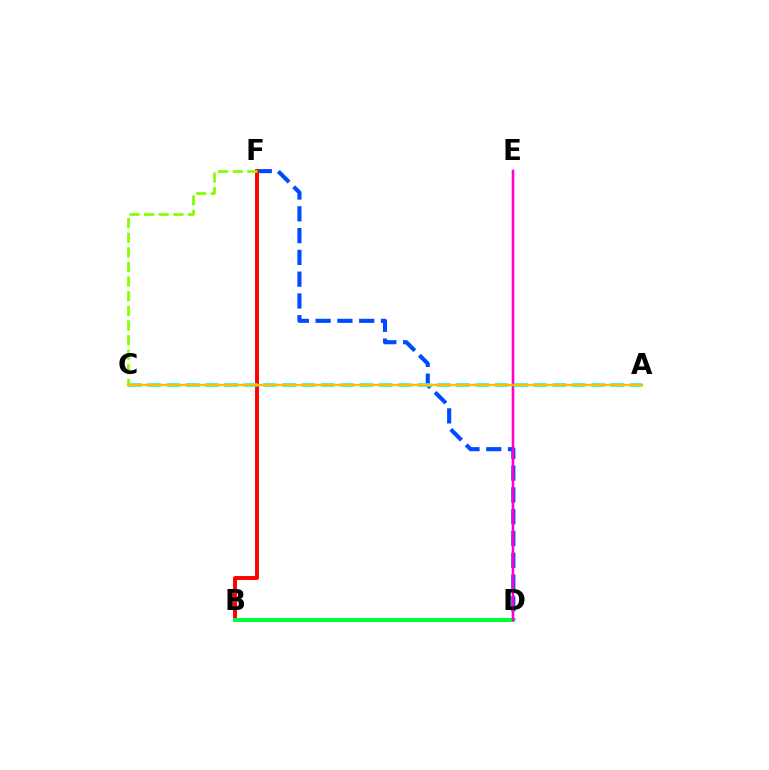{('D', 'E'): [{'color': '#7200ff', 'line_style': 'solid', 'thickness': 1.54}, {'color': '#ff00cf', 'line_style': 'solid', 'thickness': 1.78}], ('D', 'F'): [{'color': '#004bff', 'line_style': 'dashed', 'thickness': 2.96}], ('B', 'F'): [{'color': '#ff0000', 'line_style': 'solid', 'thickness': 2.81}], ('B', 'D'): [{'color': '#00ff39', 'line_style': 'solid', 'thickness': 2.9}], ('A', 'C'): [{'color': '#00fff6', 'line_style': 'dashed', 'thickness': 2.62}, {'color': '#ffbd00', 'line_style': 'solid', 'thickness': 1.74}], ('C', 'F'): [{'color': '#84ff00', 'line_style': 'dashed', 'thickness': 1.99}]}